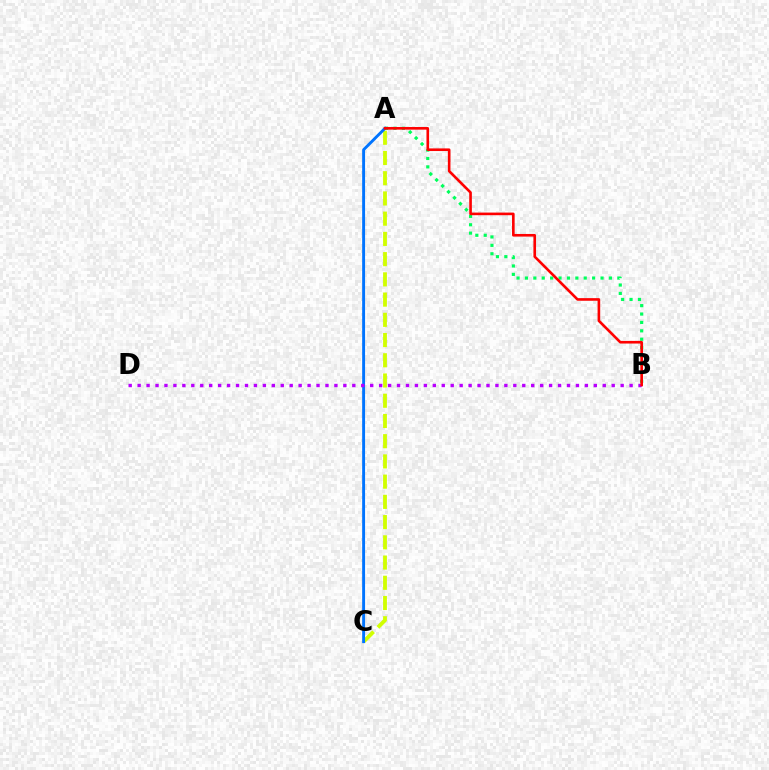{('A', 'B'): [{'color': '#00ff5c', 'line_style': 'dotted', 'thickness': 2.28}, {'color': '#ff0000', 'line_style': 'solid', 'thickness': 1.89}], ('A', 'C'): [{'color': '#d1ff00', 'line_style': 'dashed', 'thickness': 2.75}, {'color': '#0074ff', 'line_style': 'solid', 'thickness': 2.09}], ('B', 'D'): [{'color': '#b900ff', 'line_style': 'dotted', 'thickness': 2.43}]}